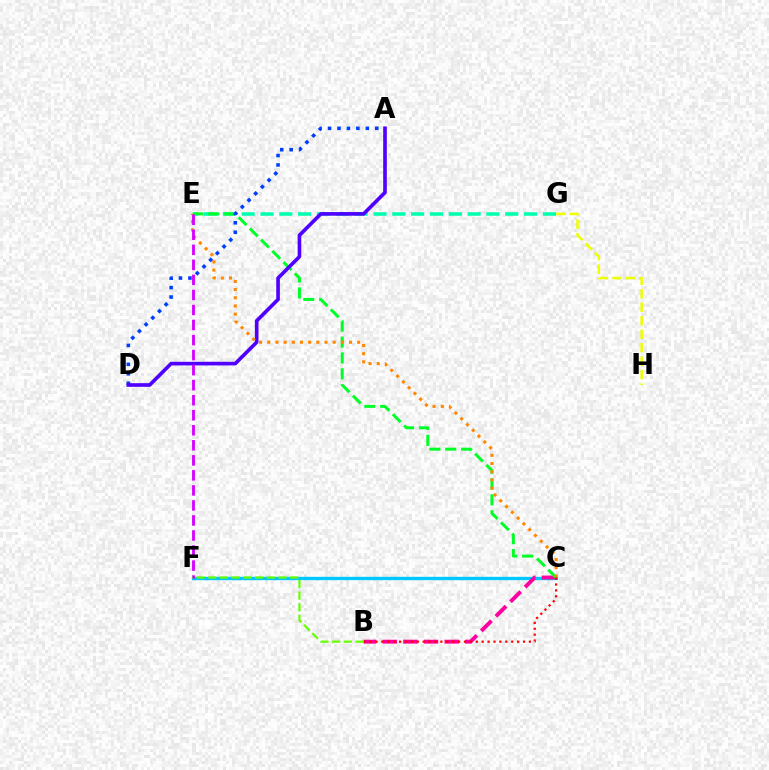{('C', 'F'): [{'color': '#00c7ff', 'line_style': 'solid', 'thickness': 2.4}], ('E', 'G'): [{'color': '#00ffaf', 'line_style': 'dashed', 'thickness': 2.56}], ('B', 'C'): [{'color': '#ff00a0', 'line_style': 'dashed', 'thickness': 2.8}, {'color': '#ff0000', 'line_style': 'dotted', 'thickness': 1.6}], ('C', 'E'): [{'color': '#00ff27', 'line_style': 'dashed', 'thickness': 2.16}, {'color': '#ff8800', 'line_style': 'dotted', 'thickness': 2.22}], ('A', 'D'): [{'color': '#003fff', 'line_style': 'dotted', 'thickness': 2.57}, {'color': '#4f00ff', 'line_style': 'solid', 'thickness': 2.62}], ('E', 'F'): [{'color': '#d600ff', 'line_style': 'dashed', 'thickness': 2.04}], ('G', 'H'): [{'color': '#eeff00', 'line_style': 'dashed', 'thickness': 1.83}], ('B', 'F'): [{'color': '#66ff00', 'line_style': 'dashed', 'thickness': 1.59}]}